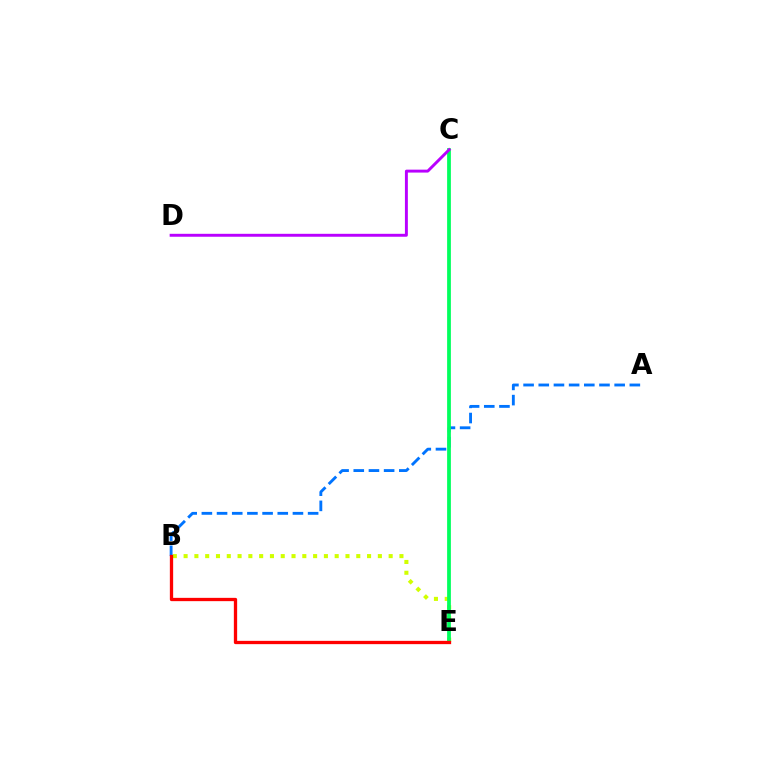{('B', 'E'): [{'color': '#d1ff00', 'line_style': 'dotted', 'thickness': 2.93}, {'color': '#ff0000', 'line_style': 'solid', 'thickness': 2.37}], ('A', 'B'): [{'color': '#0074ff', 'line_style': 'dashed', 'thickness': 2.06}], ('C', 'E'): [{'color': '#00ff5c', 'line_style': 'solid', 'thickness': 2.7}], ('C', 'D'): [{'color': '#b900ff', 'line_style': 'solid', 'thickness': 2.11}]}